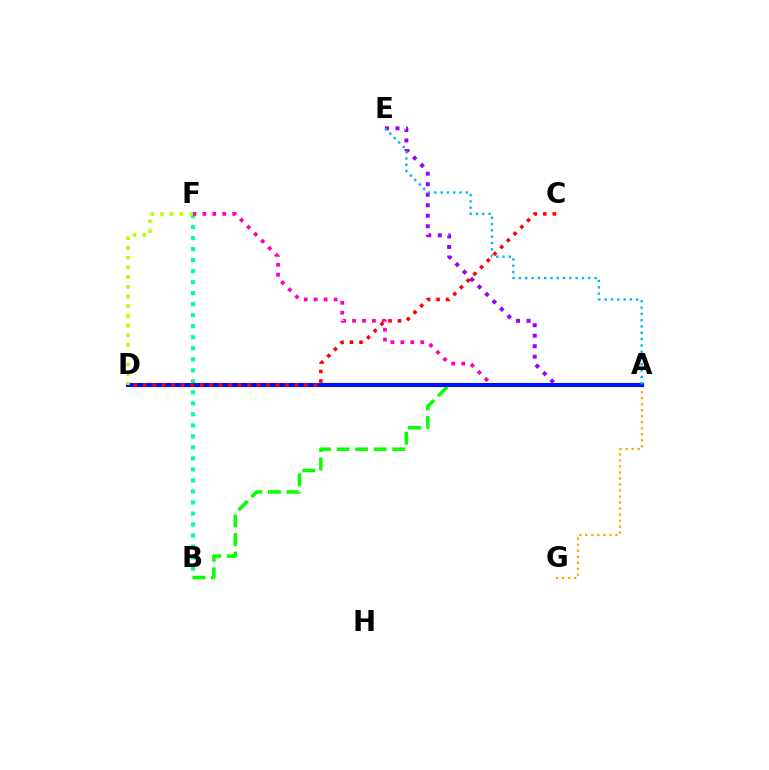{('B', 'F'): [{'color': '#00ff9d', 'line_style': 'dotted', 'thickness': 2.99}], ('A', 'F'): [{'color': '#ff00bd', 'line_style': 'dotted', 'thickness': 2.71}], ('A', 'B'): [{'color': '#08ff00', 'line_style': 'dashed', 'thickness': 2.52}], ('A', 'G'): [{'color': '#ffa500', 'line_style': 'dotted', 'thickness': 1.63}], ('A', 'E'): [{'color': '#9b00ff', 'line_style': 'dotted', 'thickness': 2.86}, {'color': '#00b5ff', 'line_style': 'dotted', 'thickness': 1.71}], ('A', 'D'): [{'color': '#0010ff', 'line_style': 'solid', 'thickness': 2.94}], ('C', 'D'): [{'color': '#ff0000', 'line_style': 'dotted', 'thickness': 2.58}], ('D', 'F'): [{'color': '#b3ff00', 'line_style': 'dotted', 'thickness': 2.64}]}